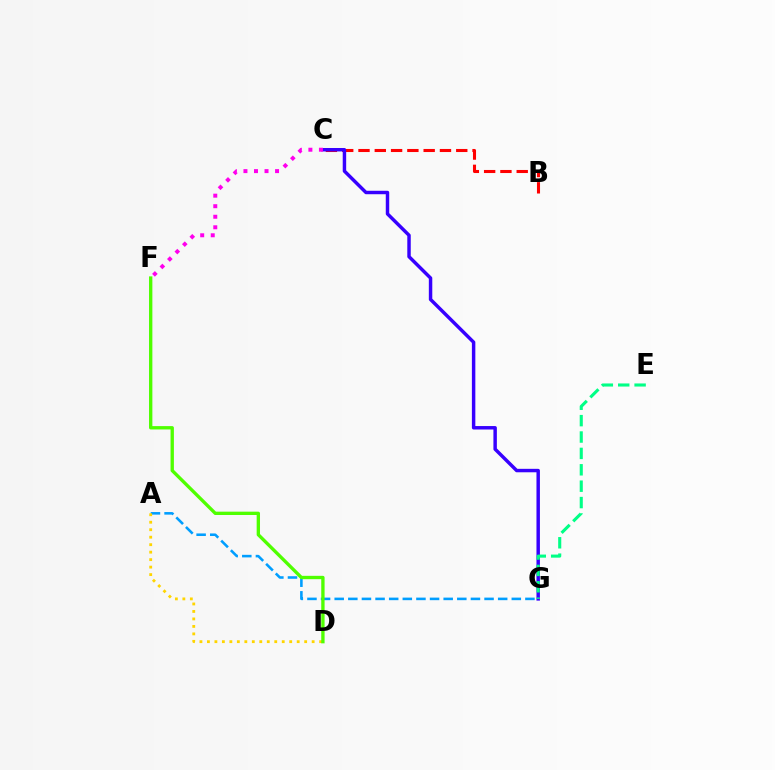{('A', 'G'): [{'color': '#009eff', 'line_style': 'dashed', 'thickness': 1.85}], ('B', 'C'): [{'color': '#ff0000', 'line_style': 'dashed', 'thickness': 2.21}], ('A', 'D'): [{'color': '#ffd500', 'line_style': 'dotted', 'thickness': 2.03}], ('C', 'G'): [{'color': '#3700ff', 'line_style': 'solid', 'thickness': 2.49}], ('E', 'G'): [{'color': '#00ff86', 'line_style': 'dashed', 'thickness': 2.23}], ('D', 'F'): [{'color': '#4fff00', 'line_style': 'solid', 'thickness': 2.41}], ('C', 'F'): [{'color': '#ff00ed', 'line_style': 'dotted', 'thickness': 2.86}]}